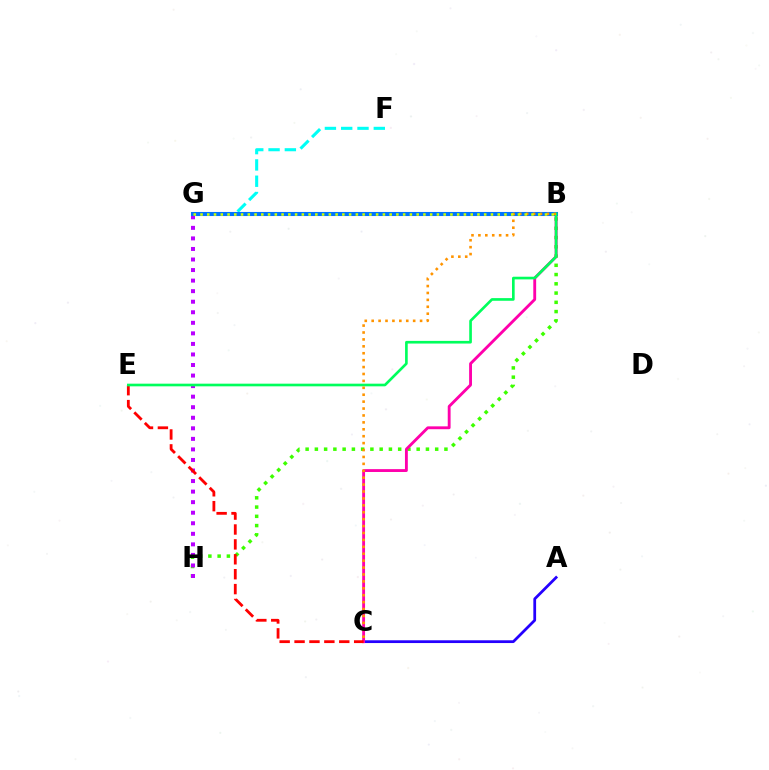{('A', 'C'): [{'color': '#2500ff', 'line_style': 'solid', 'thickness': 1.99}], ('B', 'H'): [{'color': '#3dff00', 'line_style': 'dotted', 'thickness': 2.51}], ('B', 'C'): [{'color': '#ff00ac', 'line_style': 'solid', 'thickness': 2.06}, {'color': '#ff9400', 'line_style': 'dotted', 'thickness': 1.88}], ('F', 'G'): [{'color': '#00fff6', 'line_style': 'dashed', 'thickness': 2.21}], ('G', 'H'): [{'color': '#b900ff', 'line_style': 'dotted', 'thickness': 2.87}], ('C', 'E'): [{'color': '#ff0000', 'line_style': 'dashed', 'thickness': 2.02}], ('B', 'G'): [{'color': '#0074ff', 'line_style': 'solid', 'thickness': 2.93}, {'color': '#d1ff00', 'line_style': 'dotted', 'thickness': 1.84}], ('B', 'E'): [{'color': '#00ff5c', 'line_style': 'solid', 'thickness': 1.91}]}